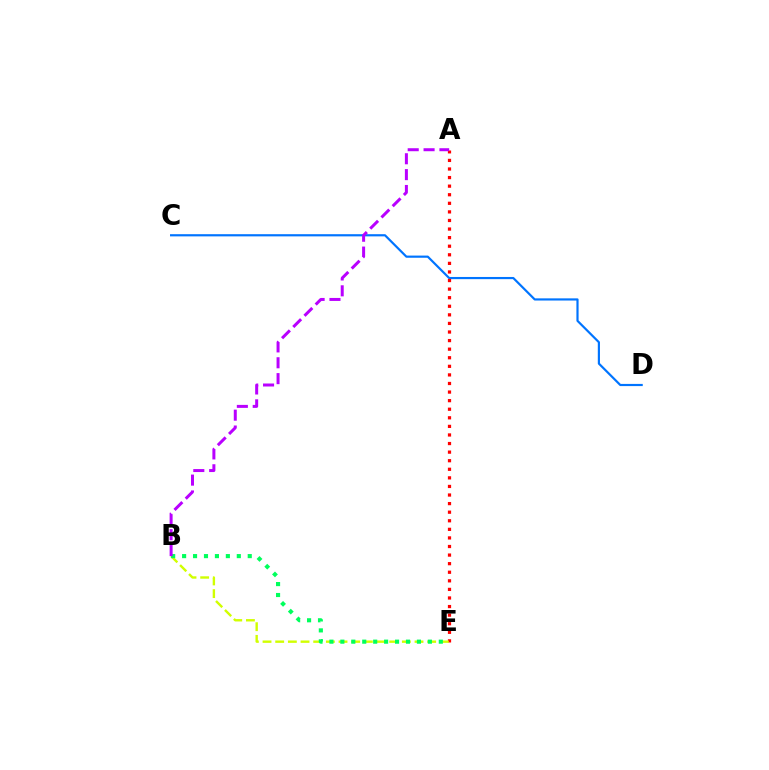{('C', 'D'): [{'color': '#0074ff', 'line_style': 'solid', 'thickness': 1.57}], ('A', 'E'): [{'color': '#ff0000', 'line_style': 'dotted', 'thickness': 2.33}], ('B', 'E'): [{'color': '#d1ff00', 'line_style': 'dashed', 'thickness': 1.72}, {'color': '#00ff5c', 'line_style': 'dotted', 'thickness': 2.97}], ('A', 'B'): [{'color': '#b900ff', 'line_style': 'dashed', 'thickness': 2.16}]}